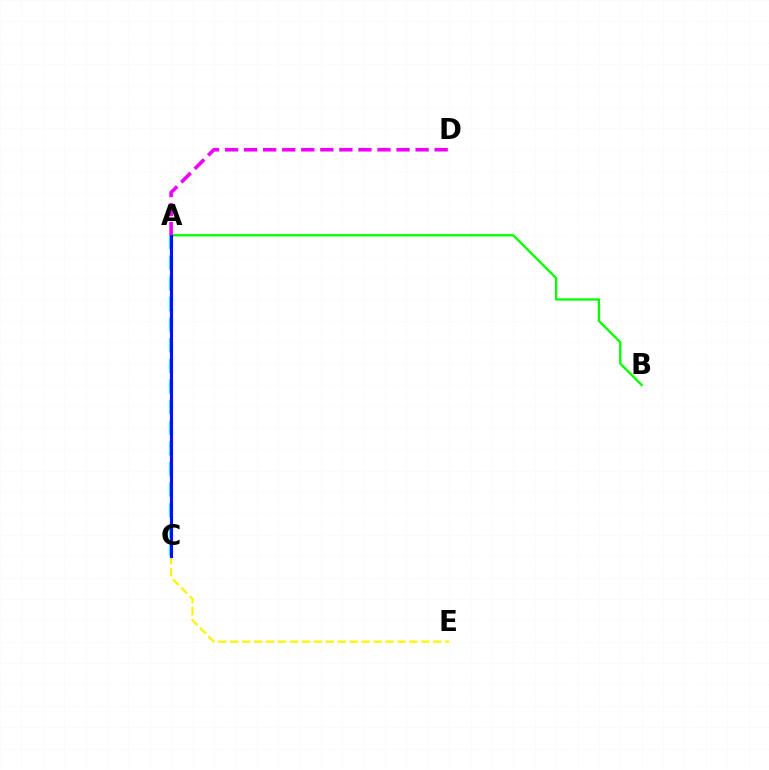{('C', 'E'): [{'color': '#fcf500', 'line_style': 'dashed', 'thickness': 1.62}], ('A', 'C'): [{'color': '#ff0000', 'line_style': 'solid', 'thickness': 1.85}, {'color': '#00fff6', 'line_style': 'dashed', 'thickness': 2.8}, {'color': '#0010ff', 'line_style': 'solid', 'thickness': 2.25}], ('A', 'B'): [{'color': '#08ff00', 'line_style': 'solid', 'thickness': 1.68}], ('A', 'D'): [{'color': '#ee00ff', 'line_style': 'dashed', 'thickness': 2.59}]}